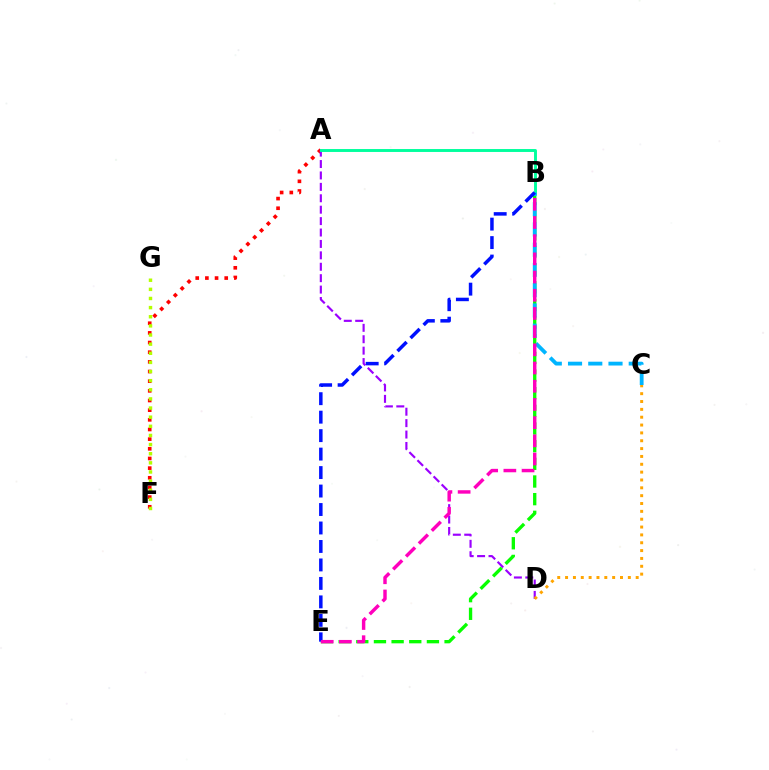{('B', 'E'): [{'color': '#08ff00', 'line_style': 'dashed', 'thickness': 2.4}, {'color': '#0010ff', 'line_style': 'dashed', 'thickness': 2.51}, {'color': '#ff00bd', 'line_style': 'dashed', 'thickness': 2.47}], ('A', 'F'): [{'color': '#ff0000', 'line_style': 'dotted', 'thickness': 2.62}], ('A', 'D'): [{'color': '#9b00ff', 'line_style': 'dashed', 'thickness': 1.55}], ('C', 'D'): [{'color': '#ffa500', 'line_style': 'dotted', 'thickness': 2.13}], ('F', 'G'): [{'color': '#b3ff00', 'line_style': 'dotted', 'thickness': 2.48}], ('A', 'B'): [{'color': '#00ff9d', 'line_style': 'solid', 'thickness': 2.1}], ('B', 'C'): [{'color': '#00b5ff', 'line_style': 'dashed', 'thickness': 2.75}]}